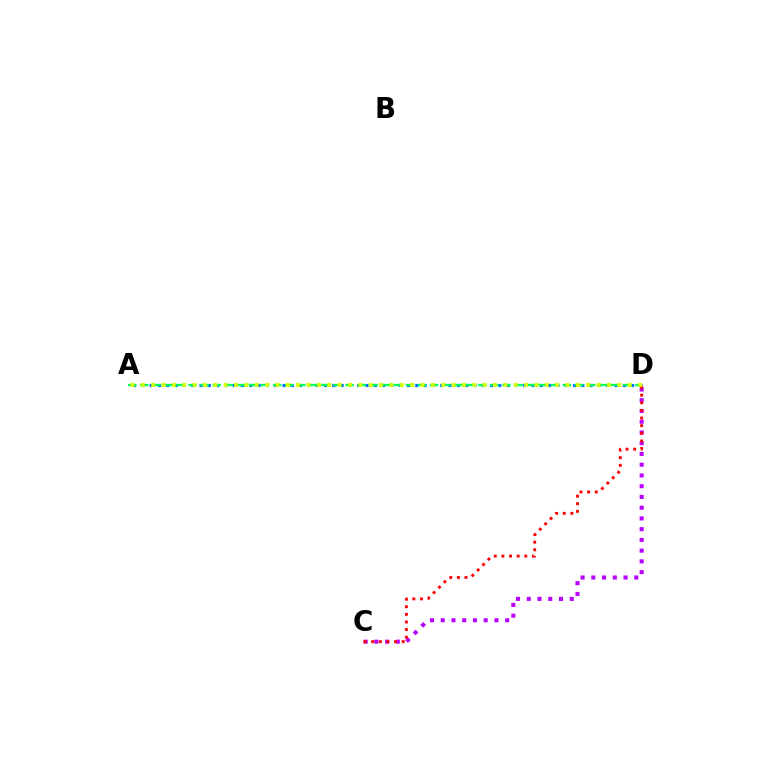{('C', 'D'): [{'color': '#b900ff', 'line_style': 'dotted', 'thickness': 2.92}, {'color': '#ff0000', 'line_style': 'dotted', 'thickness': 2.07}], ('A', 'D'): [{'color': '#0074ff', 'line_style': 'dotted', 'thickness': 2.26}, {'color': '#00ff5c', 'line_style': 'dashed', 'thickness': 1.64}, {'color': '#d1ff00', 'line_style': 'dotted', 'thickness': 2.81}]}